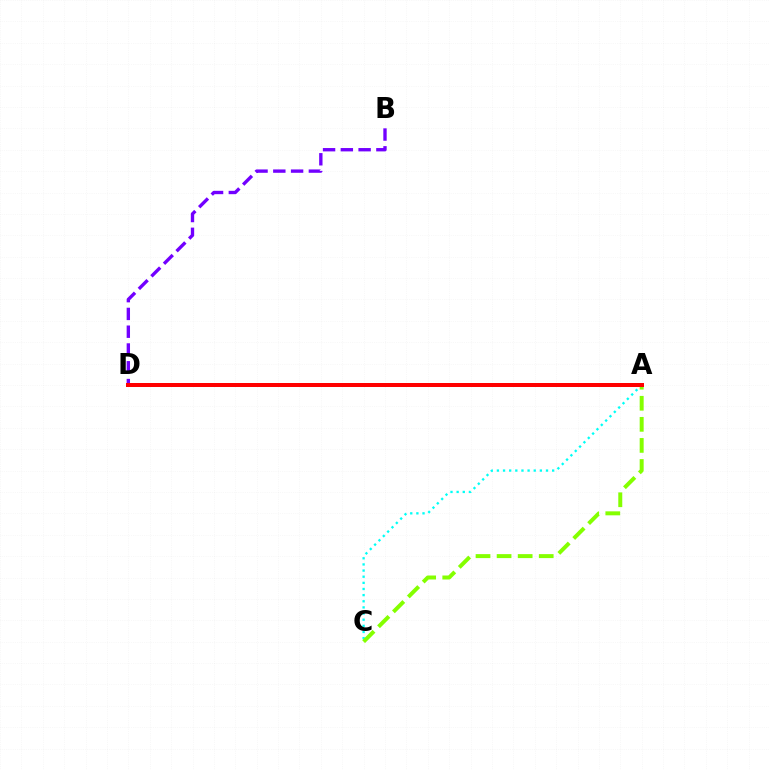{('B', 'D'): [{'color': '#7200ff', 'line_style': 'dashed', 'thickness': 2.42}], ('A', 'C'): [{'color': '#00fff6', 'line_style': 'dotted', 'thickness': 1.67}, {'color': '#84ff00', 'line_style': 'dashed', 'thickness': 2.86}], ('A', 'D'): [{'color': '#ff0000', 'line_style': 'solid', 'thickness': 2.88}]}